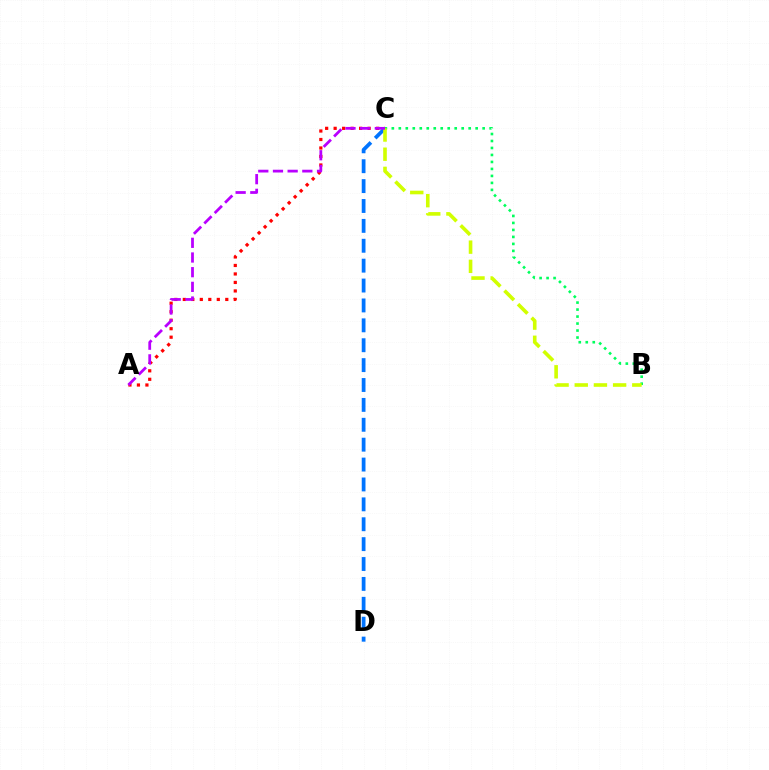{('A', 'C'): [{'color': '#ff0000', 'line_style': 'dotted', 'thickness': 2.31}, {'color': '#b900ff', 'line_style': 'dashed', 'thickness': 1.99}], ('C', 'D'): [{'color': '#0074ff', 'line_style': 'dashed', 'thickness': 2.7}], ('B', 'C'): [{'color': '#00ff5c', 'line_style': 'dotted', 'thickness': 1.9}, {'color': '#d1ff00', 'line_style': 'dashed', 'thickness': 2.61}]}